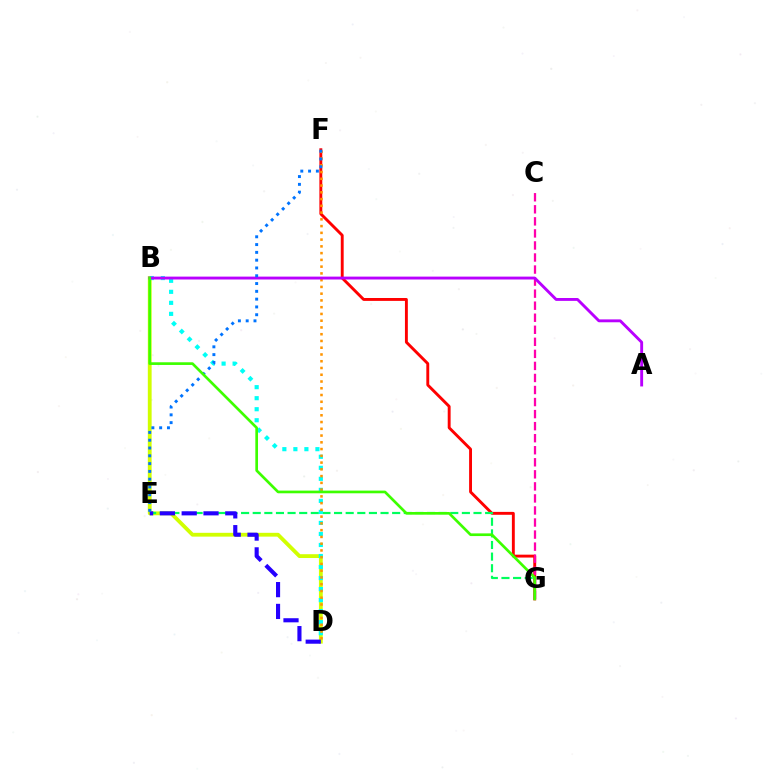{('F', 'G'): [{'color': '#ff0000', 'line_style': 'solid', 'thickness': 2.08}], ('B', 'D'): [{'color': '#d1ff00', 'line_style': 'solid', 'thickness': 2.75}, {'color': '#00fff6', 'line_style': 'dotted', 'thickness': 3.0}], ('E', 'G'): [{'color': '#00ff5c', 'line_style': 'dashed', 'thickness': 1.58}], ('C', 'G'): [{'color': '#ff00ac', 'line_style': 'dashed', 'thickness': 1.64}], ('D', 'F'): [{'color': '#ff9400', 'line_style': 'dotted', 'thickness': 1.84}], ('D', 'E'): [{'color': '#2500ff', 'line_style': 'dashed', 'thickness': 2.96}], ('A', 'B'): [{'color': '#b900ff', 'line_style': 'solid', 'thickness': 2.08}], ('E', 'F'): [{'color': '#0074ff', 'line_style': 'dotted', 'thickness': 2.12}], ('B', 'G'): [{'color': '#3dff00', 'line_style': 'solid', 'thickness': 1.93}]}